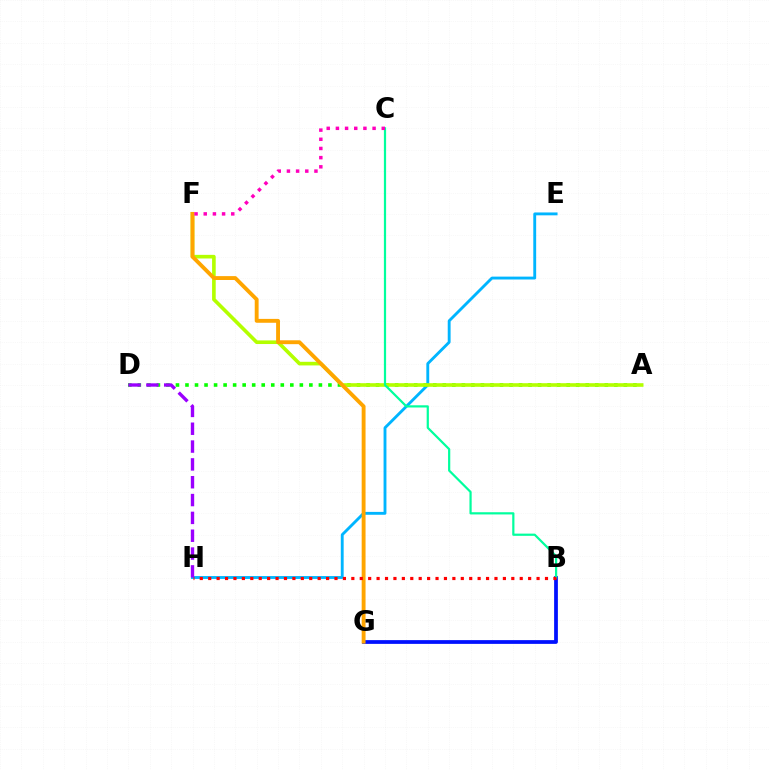{('E', 'H'): [{'color': '#00b5ff', 'line_style': 'solid', 'thickness': 2.07}], ('B', 'G'): [{'color': '#0010ff', 'line_style': 'solid', 'thickness': 2.7}], ('A', 'D'): [{'color': '#08ff00', 'line_style': 'dotted', 'thickness': 2.59}], ('A', 'F'): [{'color': '#b3ff00', 'line_style': 'solid', 'thickness': 2.61}], ('B', 'C'): [{'color': '#00ff9d', 'line_style': 'solid', 'thickness': 1.59}], ('F', 'G'): [{'color': '#ffa500', 'line_style': 'solid', 'thickness': 2.79}], ('B', 'H'): [{'color': '#ff0000', 'line_style': 'dotted', 'thickness': 2.29}], ('C', 'F'): [{'color': '#ff00bd', 'line_style': 'dotted', 'thickness': 2.49}], ('D', 'H'): [{'color': '#9b00ff', 'line_style': 'dashed', 'thickness': 2.42}]}